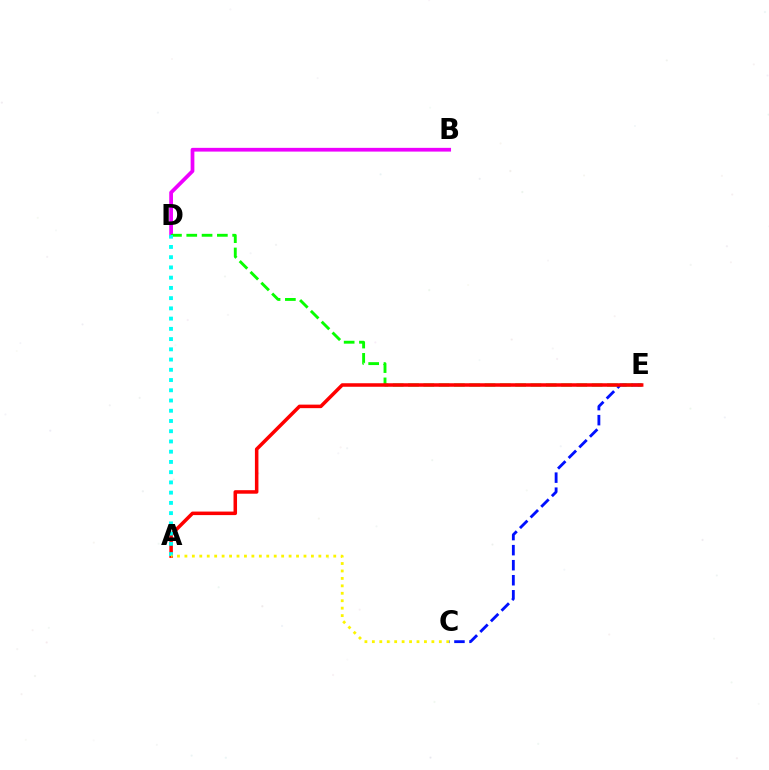{('C', 'E'): [{'color': '#0010ff', 'line_style': 'dashed', 'thickness': 2.04}], ('B', 'D'): [{'color': '#ee00ff', 'line_style': 'solid', 'thickness': 2.69}], ('D', 'E'): [{'color': '#08ff00', 'line_style': 'dashed', 'thickness': 2.08}], ('A', 'E'): [{'color': '#ff0000', 'line_style': 'solid', 'thickness': 2.54}], ('A', 'D'): [{'color': '#00fff6', 'line_style': 'dotted', 'thickness': 2.78}], ('A', 'C'): [{'color': '#fcf500', 'line_style': 'dotted', 'thickness': 2.02}]}